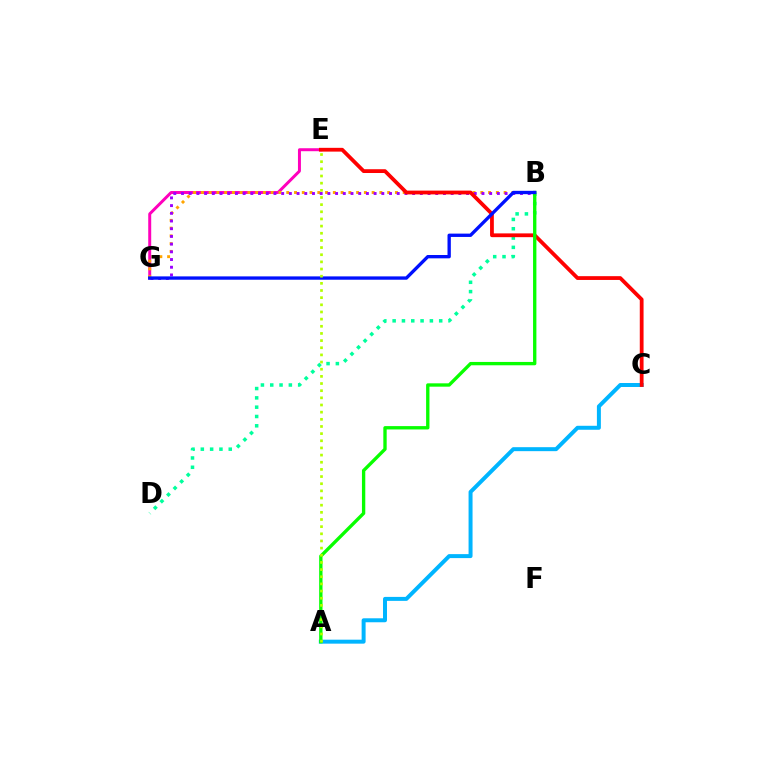{('E', 'G'): [{'color': '#ff00bd', 'line_style': 'solid', 'thickness': 2.14}], ('B', 'G'): [{'color': '#ffa500', 'line_style': 'dotted', 'thickness': 2.11}, {'color': '#9b00ff', 'line_style': 'dotted', 'thickness': 2.09}, {'color': '#0010ff', 'line_style': 'solid', 'thickness': 2.4}], ('B', 'D'): [{'color': '#00ff9d', 'line_style': 'dotted', 'thickness': 2.53}], ('A', 'C'): [{'color': '#00b5ff', 'line_style': 'solid', 'thickness': 2.86}], ('C', 'E'): [{'color': '#ff0000', 'line_style': 'solid', 'thickness': 2.72}], ('A', 'B'): [{'color': '#08ff00', 'line_style': 'solid', 'thickness': 2.41}], ('A', 'E'): [{'color': '#b3ff00', 'line_style': 'dotted', 'thickness': 1.94}]}